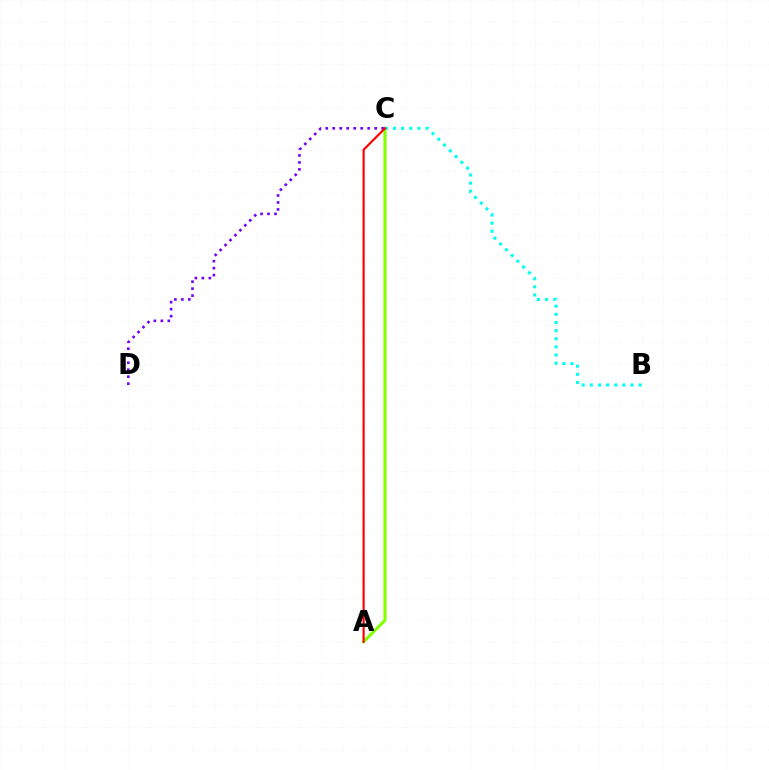{('A', 'C'): [{'color': '#84ff00', 'line_style': 'solid', 'thickness': 2.24}, {'color': '#ff0000', 'line_style': 'solid', 'thickness': 1.55}], ('C', 'D'): [{'color': '#7200ff', 'line_style': 'dotted', 'thickness': 1.9}], ('B', 'C'): [{'color': '#00fff6', 'line_style': 'dotted', 'thickness': 2.21}]}